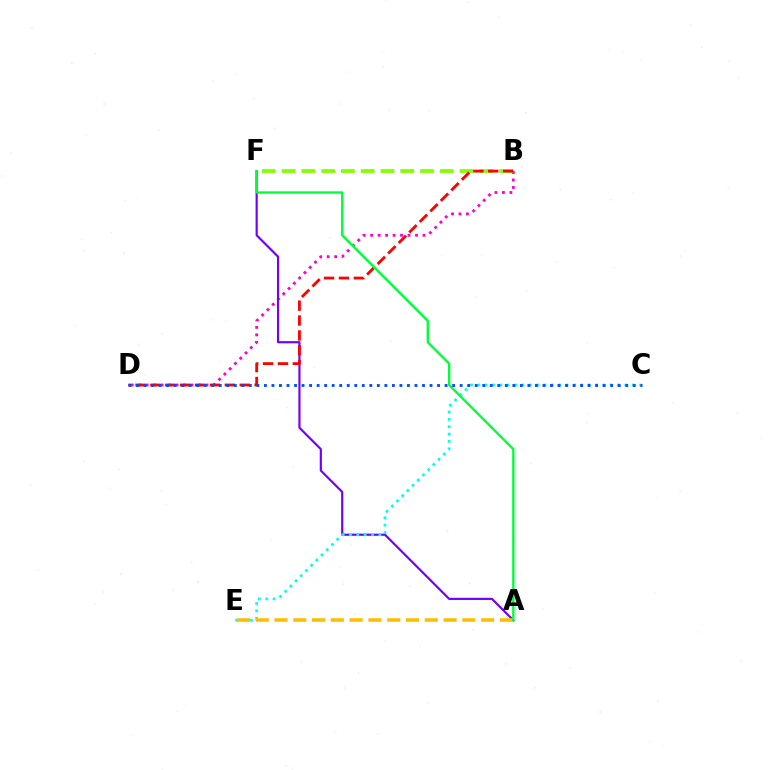{('B', 'D'): [{'color': '#ff00cf', 'line_style': 'dotted', 'thickness': 2.03}, {'color': '#ff0000', 'line_style': 'dashed', 'thickness': 2.02}], ('B', 'F'): [{'color': '#84ff00', 'line_style': 'dashed', 'thickness': 2.69}], ('A', 'F'): [{'color': '#7200ff', 'line_style': 'solid', 'thickness': 1.56}, {'color': '#00ff39', 'line_style': 'solid', 'thickness': 1.7}], ('C', 'E'): [{'color': '#00fff6', 'line_style': 'dotted', 'thickness': 2.0}], ('A', 'E'): [{'color': '#ffbd00', 'line_style': 'dashed', 'thickness': 2.55}], ('C', 'D'): [{'color': '#004bff', 'line_style': 'dotted', 'thickness': 2.05}]}